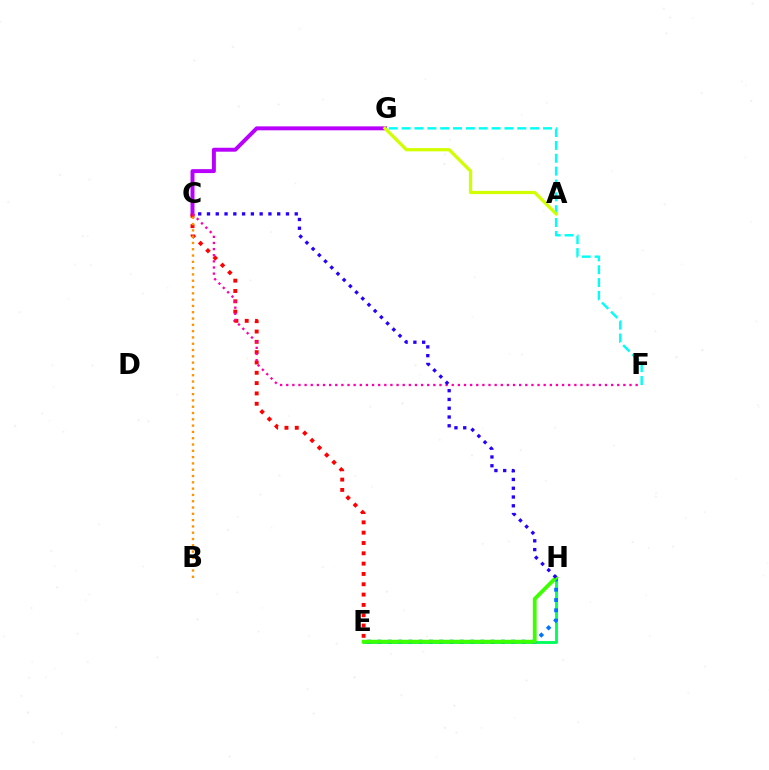{('E', 'H'): [{'color': '#00ff5c', 'line_style': 'solid', 'thickness': 2.06}, {'color': '#0074ff', 'line_style': 'dotted', 'thickness': 2.79}, {'color': '#3dff00', 'line_style': 'solid', 'thickness': 2.75}], ('C', 'G'): [{'color': '#b900ff', 'line_style': 'solid', 'thickness': 2.84}], ('C', 'E'): [{'color': '#ff0000', 'line_style': 'dotted', 'thickness': 2.8}], ('F', 'G'): [{'color': '#00fff6', 'line_style': 'dashed', 'thickness': 1.75}], ('C', 'F'): [{'color': '#ff00ac', 'line_style': 'dotted', 'thickness': 1.67}], ('B', 'C'): [{'color': '#ff9400', 'line_style': 'dotted', 'thickness': 1.71}], ('C', 'H'): [{'color': '#2500ff', 'line_style': 'dotted', 'thickness': 2.38}], ('A', 'G'): [{'color': '#d1ff00', 'line_style': 'solid', 'thickness': 2.34}]}